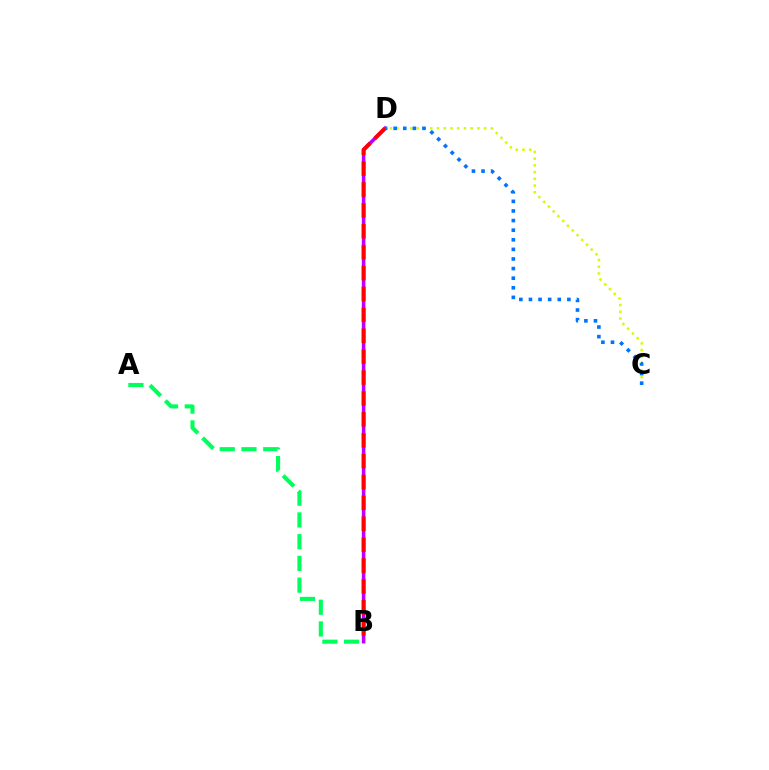{('C', 'D'): [{'color': '#d1ff00', 'line_style': 'dotted', 'thickness': 1.83}, {'color': '#0074ff', 'line_style': 'dotted', 'thickness': 2.61}], ('A', 'B'): [{'color': '#00ff5c', 'line_style': 'dashed', 'thickness': 2.95}], ('B', 'D'): [{'color': '#b900ff', 'line_style': 'solid', 'thickness': 2.57}, {'color': '#ff0000', 'line_style': 'dashed', 'thickness': 2.84}]}